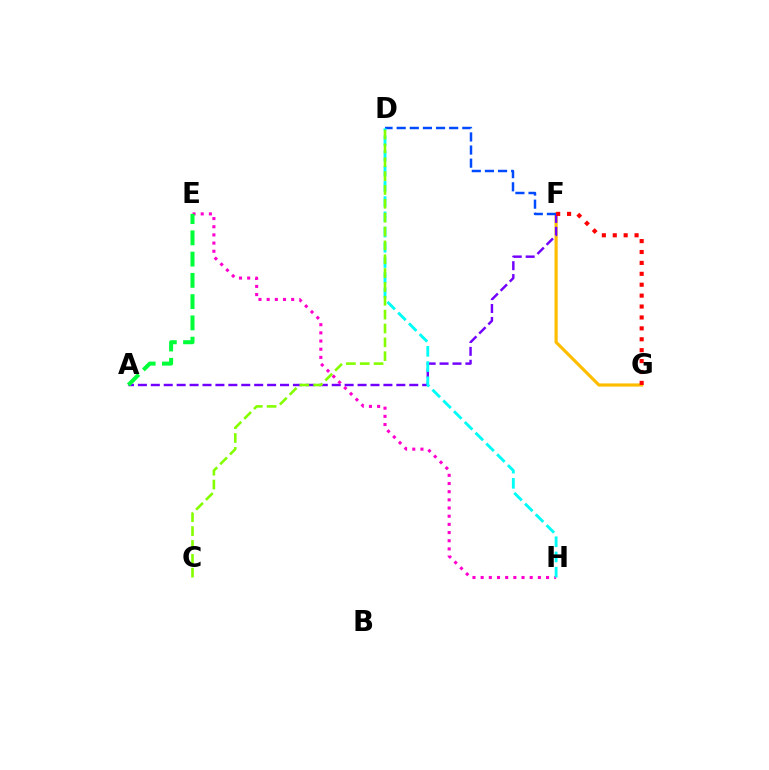{('F', 'G'): [{'color': '#ffbd00', 'line_style': 'solid', 'thickness': 2.27}, {'color': '#ff0000', 'line_style': 'dotted', 'thickness': 2.96}], ('A', 'F'): [{'color': '#7200ff', 'line_style': 'dashed', 'thickness': 1.76}], ('E', 'H'): [{'color': '#ff00cf', 'line_style': 'dotted', 'thickness': 2.22}], ('D', 'F'): [{'color': '#004bff', 'line_style': 'dashed', 'thickness': 1.78}], ('A', 'E'): [{'color': '#00ff39', 'line_style': 'dashed', 'thickness': 2.89}], ('D', 'H'): [{'color': '#00fff6', 'line_style': 'dashed', 'thickness': 2.07}], ('C', 'D'): [{'color': '#84ff00', 'line_style': 'dashed', 'thickness': 1.88}]}